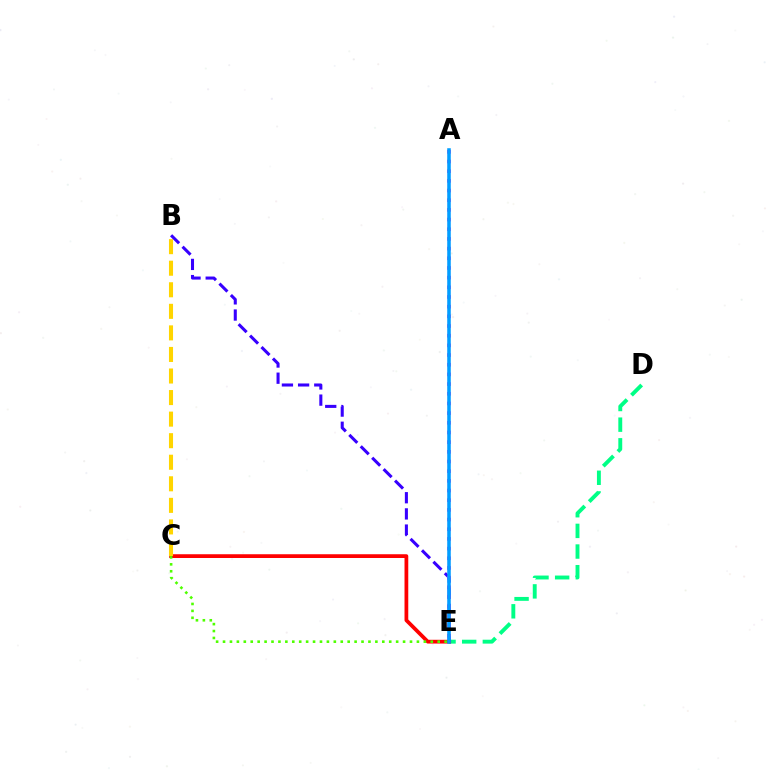{('D', 'E'): [{'color': '#00ff86', 'line_style': 'dashed', 'thickness': 2.81}], ('C', 'E'): [{'color': '#ff0000', 'line_style': 'solid', 'thickness': 2.71}, {'color': '#4fff00', 'line_style': 'dotted', 'thickness': 1.88}], ('B', 'E'): [{'color': '#3700ff', 'line_style': 'dashed', 'thickness': 2.2}], ('B', 'C'): [{'color': '#ffd500', 'line_style': 'dashed', 'thickness': 2.93}], ('A', 'E'): [{'color': '#ff00ed', 'line_style': 'dotted', 'thickness': 2.63}, {'color': '#009eff', 'line_style': 'solid', 'thickness': 2.55}]}